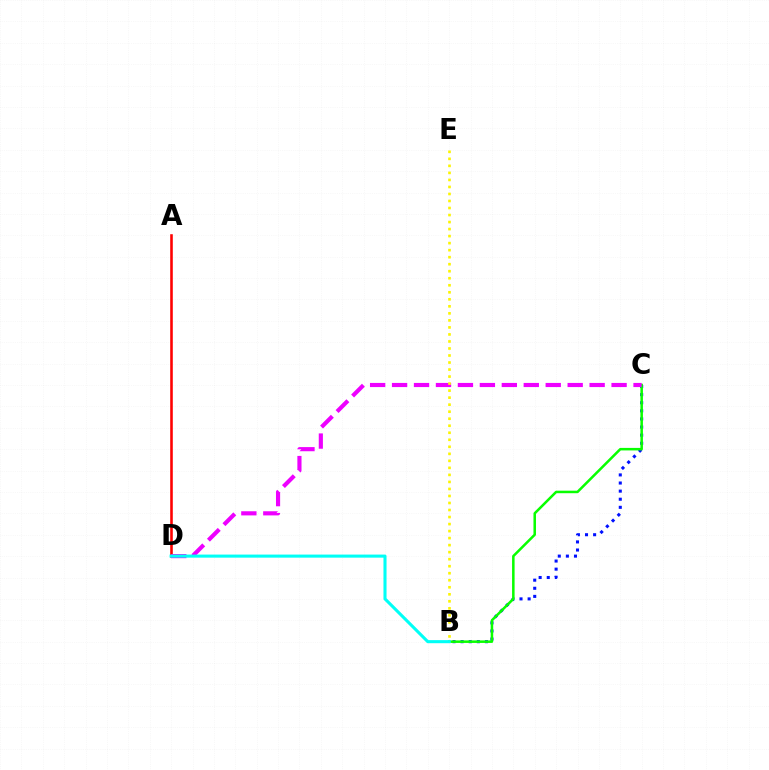{('B', 'C'): [{'color': '#0010ff', 'line_style': 'dotted', 'thickness': 2.2}, {'color': '#08ff00', 'line_style': 'solid', 'thickness': 1.82}], ('A', 'D'): [{'color': '#ff0000', 'line_style': 'solid', 'thickness': 1.86}], ('C', 'D'): [{'color': '#ee00ff', 'line_style': 'dashed', 'thickness': 2.98}], ('B', 'E'): [{'color': '#fcf500', 'line_style': 'dotted', 'thickness': 1.91}], ('B', 'D'): [{'color': '#00fff6', 'line_style': 'solid', 'thickness': 2.22}]}